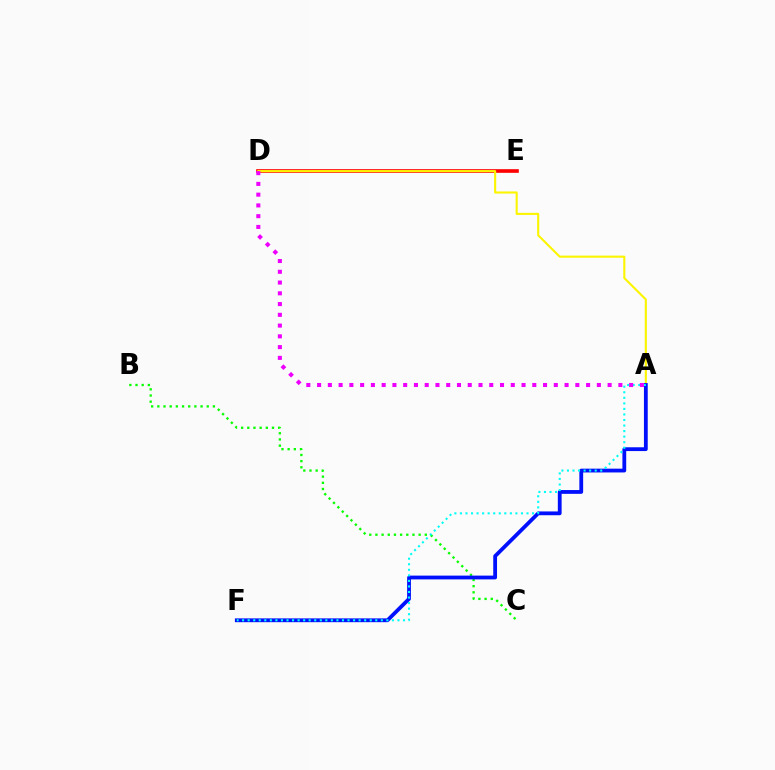{('D', 'E'): [{'color': '#ff0000', 'line_style': 'solid', 'thickness': 2.62}], ('A', 'D'): [{'color': '#fcf500', 'line_style': 'solid', 'thickness': 1.51}, {'color': '#ee00ff', 'line_style': 'dotted', 'thickness': 2.92}], ('B', 'C'): [{'color': '#08ff00', 'line_style': 'dotted', 'thickness': 1.68}], ('A', 'F'): [{'color': '#0010ff', 'line_style': 'solid', 'thickness': 2.73}, {'color': '#00fff6', 'line_style': 'dotted', 'thickness': 1.51}]}